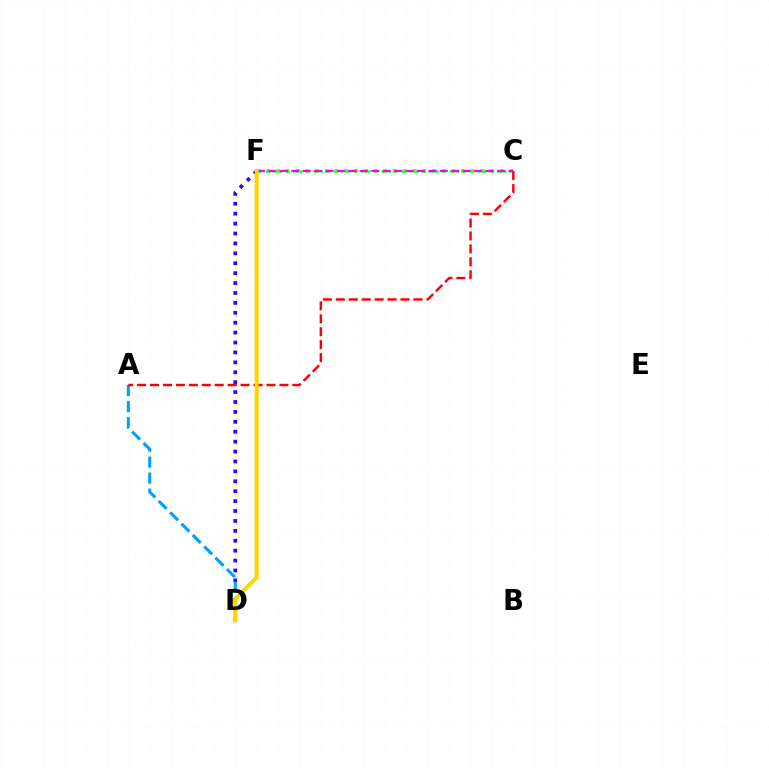{('C', 'F'): [{'color': '#00ff86', 'line_style': 'dotted', 'thickness': 1.85}, {'color': '#4fff00', 'line_style': 'dotted', 'thickness': 2.64}, {'color': '#ff00ed', 'line_style': 'dashed', 'thickness': 1.55}], ('D', 'F'): [{'color': '#3700ff', 'line_style': 'dotted', 'thickness': 2.69}, {'color': '#ffd500', 'line_style': 'solid', 'thickness': 2.93}], ('A', 'D'): [{'color': '#009eff', 'line_style': 'dashed', 'thickness': 2.18}], ('A', 'C'): [{'color': '#ff0000', 'line_style': 'dashed', 'thickness': 1.76}]}